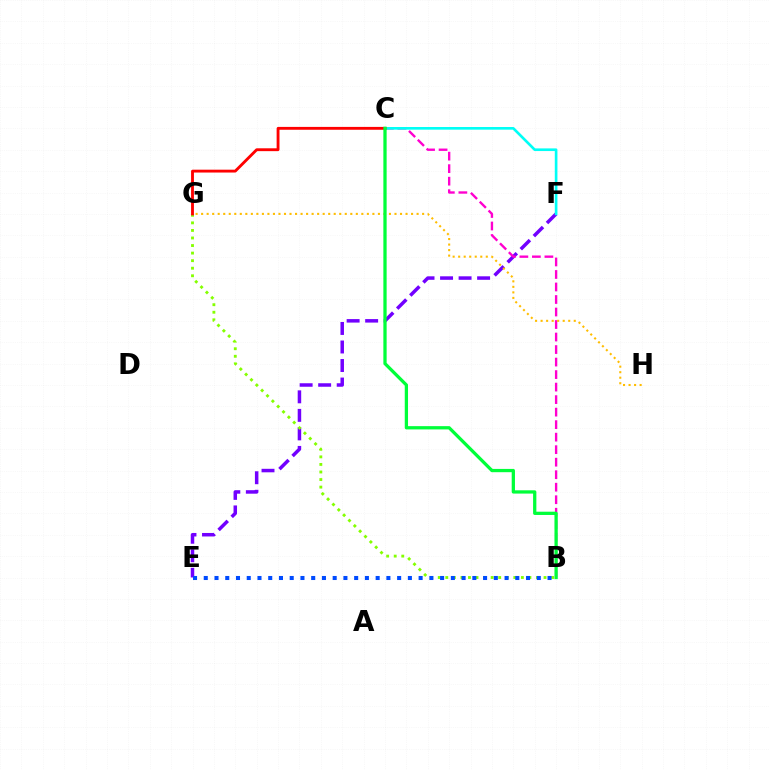{('E', 'F'): [{'color': '#7200ff', 'line_style': 'dashed', 'thickness': 2.52}], ('B', 'G'): [{'color': '#84ff00', 'line_style': 'dotted', 'thickness': 2.05}], ('B', 'E'): [{'color': '#004bff', 'line_style': 'dotted', 'thickness': 2.92}], ('B', 'C'): [{'color': '#ff00cf', 'line_style': 'dashed', 'thickness': 1.7}, {'color': '#00ff39', 'line_style': 'solid', 'thickness': 2.36}], ('G', 'H'): [{'color': '#ffbd00', 'line_style': 'dotted', 'thickness': 1.5}], ('C', 'F'): [{'color': '#00fff6', 'line_style': 'solid', 'thickness': 1.91}], ('C', 'G'): [{'color': '#ff0000', 'line_style': 'solid', 'thickness': 2.06}]}